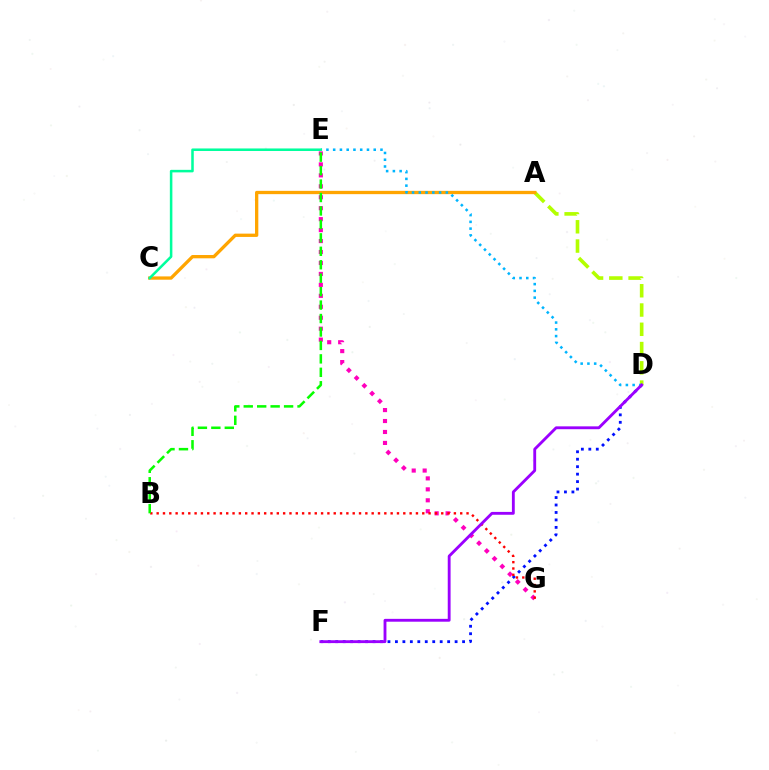{('E', 'G'): [{'color': '#ff00bd', 'line_style': 'dotted', 'thickness': 2.98}], ('A', 'D'): [{'color': '#b3ff00', 'line_style': 'dashed', 'thickness': 2.62}], ('D', 'F'): [{'color': '#0010ff', 'line_style': 'dotted', 'thickness': 2.03}, {'color': '#9b00ff', 'line_style': 'solid', 'thickness': 2.05}], ('A', 'C'): [{'color': '#ffa500', 'line_style': 'solid', 'thickness': 2.37}], ('B', 'G'): [{'color': '#ff0000', 'line_style': 'dotted', 'thickness': 1.72}], ('D', 'E'): [{'color': '#00b5ff', 'line_style': 'dotted', 'thickness': 1.84}], ('B', 'E'): [{'color': '#08ff00', 'line_style': 'dashed', 'thickness': 1.83}], ('C', 'E'): [{'color': '#00ff9d', 'line_style': 'solid', 'thickness': 1.83}]}